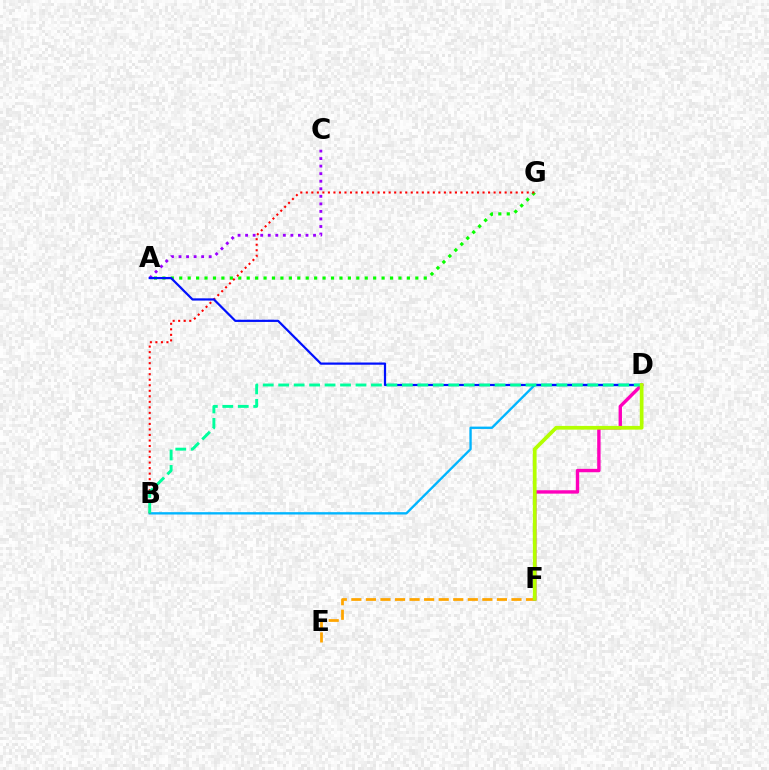{('A', 'G'): [{'color': '#08ff00', 'line_style': 'dotted', 'thickness': 2.29}], ('B', 'D'): [{'color': '#00b5ff', 'line_style': 'solid', 'thickness': 1.69}, {'color': '#00ff9d', 'line_style': 'dashed', 'thickness': 2.1}], ('B', 'G'): [{'color': '#ff0000', 'line_style': 'dotted', 'thickness': 1.5}], ('A', 'C'): [{'color': '#9b00ff', 'line_style': 'dotted', 'thickness': 2.05}], ('E', 'F'): [{'color': '#ffa500', 'line_style': 'dashed', 'thickness': 1.98}], ('D', 'F'): [{'color': '#ff00bd', 'line_style': 'solid', 'thickness': 2.44}, {'color': '#b3ff00', 'line_style': 'solid', 'thickness': 2.69}], ('A', 'D'): [{'color': '#0010ff', 'line_style': 'solid', 'thickness': 1.6}]}